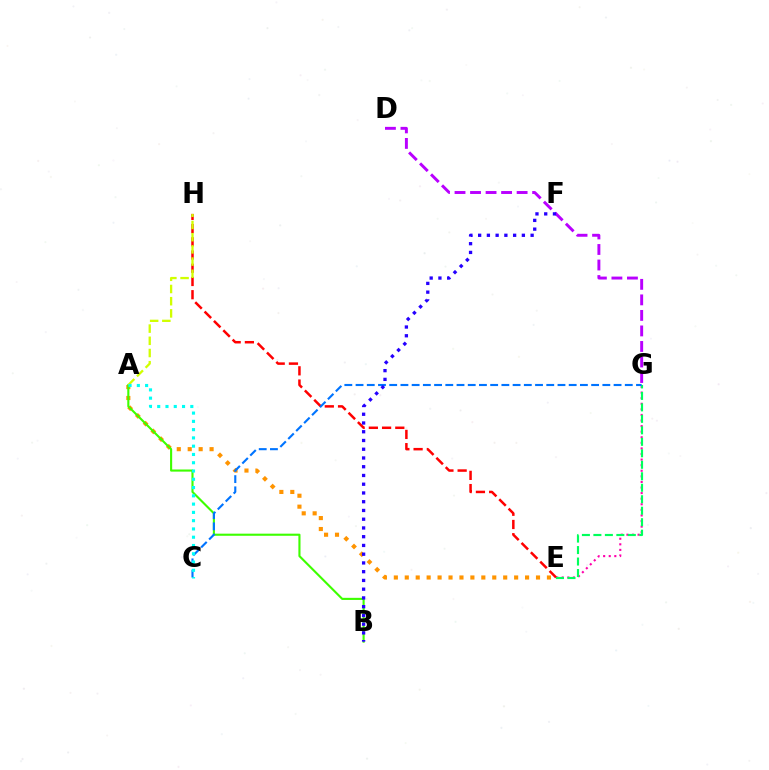{('D', 'G'): [{'color': '#b900ff', 'line_style': 'dashed', 'thickness': 2.11}], ('E', 'G'): [{'color': '#ff00ac', 'line_style': 'dotted', 'thickness': 1.52}, {'color': '#00ff5c', 'line_style': 'dashed', 'thickness': 1.56}], ('E', 'H'): [{'color': '#ff0000', 'line_style': 'dashed', 'thickness': 1.8}], ('A', 'E'): [{'color': '#ff9400', 'line_style': 'dotted', 'thickness': 2.97}], ('A', 'B'): [{'color': '#3dff00', 'line_style': 'solid', 'thickness': 1.52}], ('C', 'G'): [{'color': '#0074ff', 'line_style': 'dashed', 'thickness': 1.52}], ('A', 'H'): [{'color': '#d1ff00', 'line_style': 'dashed', 'thickness': 1.66}], ('B', 'F'): [{'color': '#2500ff', 'line_style': 'dotted', 'thickness': 2.38}], ('A', 'C'): [{'color': '#00fff6', 'line_style': 'dotted', 'thickness': 2.25}]}